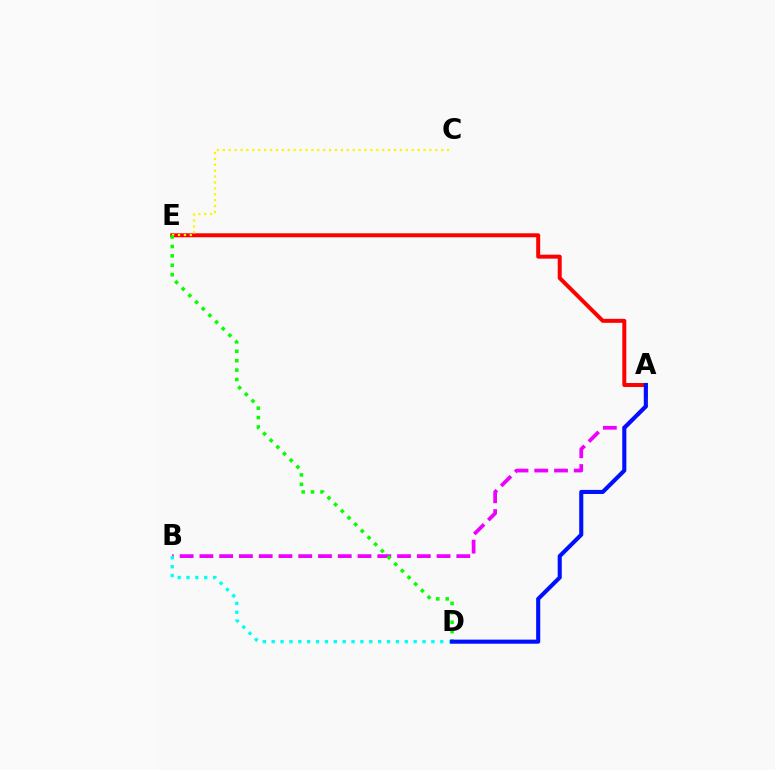{('A', 'B'): [{'color': '#ee00ff', 'line_style': 'dashed', 'thickness': 2.68}], ('A', 'E'): [{'color': '#ff0000', 'line_style': 'solid', 'thickness': 2.86}], ('B', 'D'): [{'color': '#00fff6', 'line_style': 'dotted', 'thickness': 2.41}], ('C', 'E'): [{'color': '#fcf500', 'line_style': 'dotted', 'thickness': 1.6}], ('D', 'E'): [{'color': '#08ff00', 'line_style': 'dotted', 'thickness': 2.56}], ('A', 'D'): [{'color': '#0010ff', 'line_style': 'solid', 'thickness': 2.94}]}